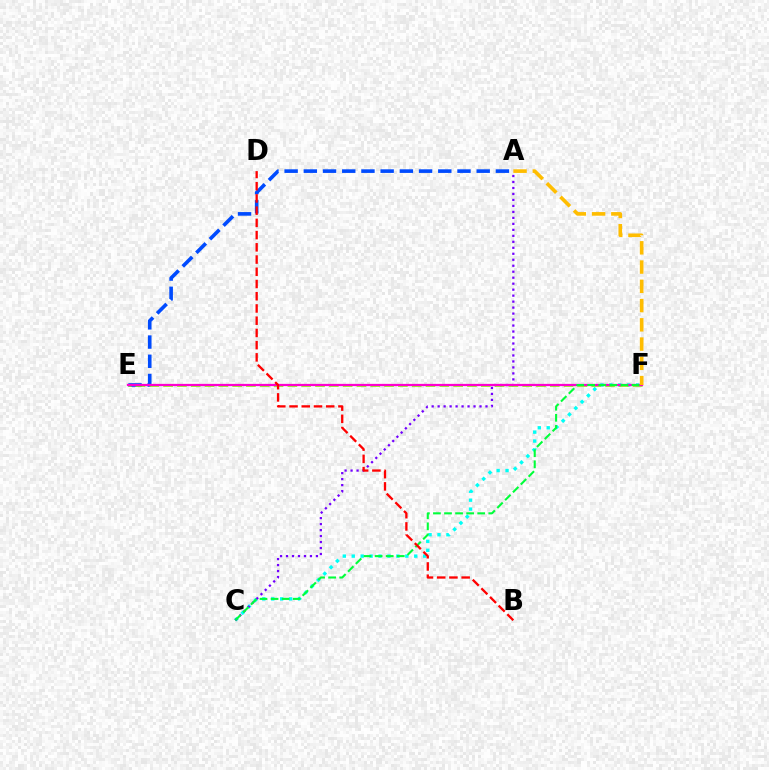{('C', 'F'): [{'color': '#00fff6', 'line_style': 'dotted', 'thickness': 2.43}, {'color': '#00ff39', 'line_style': 'dashed', 'thickness': 1.5}], ('A', 'E'): [{'color': '#004bff', 'line_style': 'dashed', 'thickness': 2.61}], ('E', 'F'): [{'color': '#84ff00', 'line_style': 'dashed', 'thickness': 1.88}, {'color': '#ff00cf', 'line_style': 'solid', 'thickness': 1.63}], ('A', 'C'): [{'color': '#7200ff', 'line_style': 'dotted', 'thickness': 1.63}], ('A', 'F'): [{'color': '#ffbd00', 'line_style': 'dashed', 'thickness': 2.62}], ('B', 'D'): [{'color': '#ff0000', 'line_style': 'dashed', 'thickness': 1.66}]}